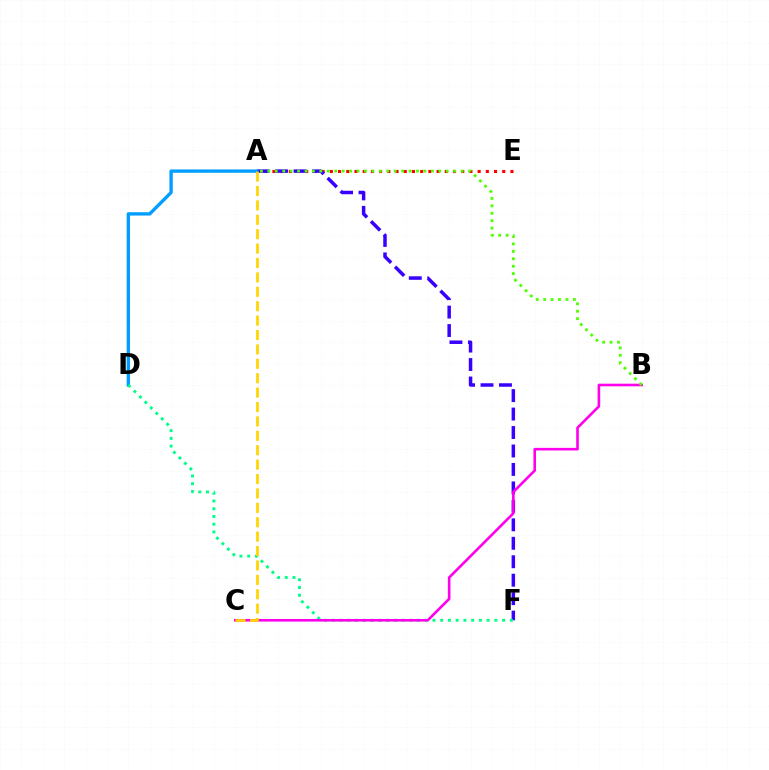{('A', 'E'): [{'color': '#ff0000', 'line_style': 'dotted', 'thickness': 2.23}], ('A', 'F'): [{'color': '#3700ff', 'line_style': 'dashed', 'thickness': 2.51}], ('A', 'D'): [{'color': '#009eff', 'line_style': 'solid', 'thickness': 2.4}], ('D', 'F'): [{'color': '#00ff86', 'line_style': 'dotted', 'thickness': 2.1}], ('B', 'C'): [{'color': '#ff00ed', 'line_style': 'solid', 'thickness': 1.88}], ('A', 'C'): [{'color': '#ffd500', 'line_style': 'dashed', 'thickness': 1.96}], ('A', 'B'): [{'color': '#4fff00', 'line_style': 'dotted', 'thickness': 2.02}]}